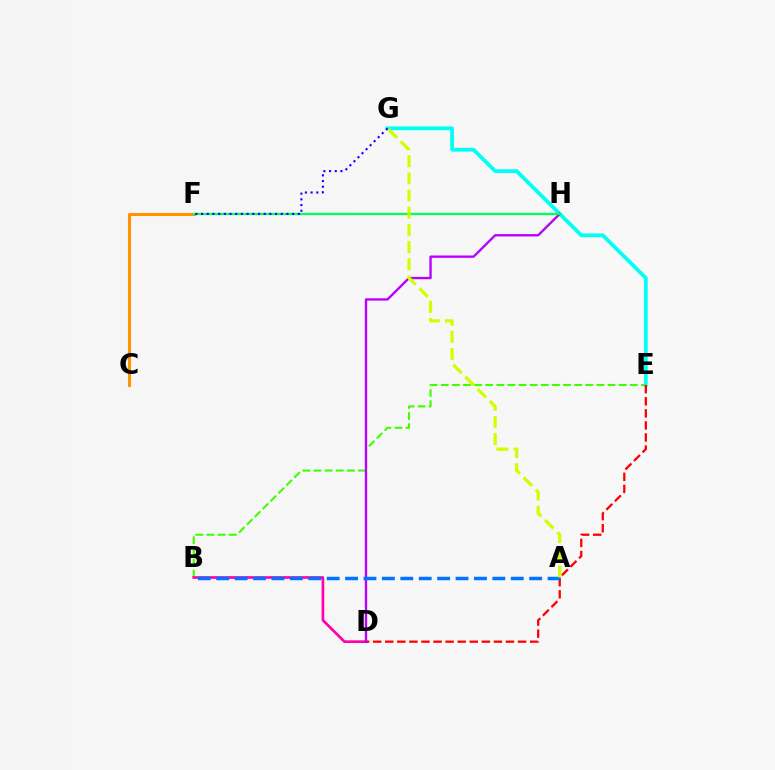{('E', 'G'): [{'color': '#00fff6', 'line_style': 'solid', 'thickness': 2.72}], ('B', 'E'): [{'color': '#3dff00', 'line_style': 'dashed', 'thickness': 1.51}], ('B', 'D'): [{'color': '#ff00ac', 'line_style': 'solid', 'thickness': 1.93}], ('D', 'E'): [{'color': '#ff0000', 'line_style': 'dashed', 'thickness': 1.64}], ('D', 'H'): [{'color': '#b900ff', 'line_style': 'solid', 'thickness': 1.7}], ('C', 'F'): [{'color': '#ff9400', 'line_style': 'solid', 'thickness': 2.2}], ('A', 'B'): [{'color': '#0074ff', 'line_style': 'dashed', 'thickness': 2.5}], ('F', 'H'): [{'color': '#00ff5c', 'line_style': 'solid', 'thickness': 1.65}], ('A', 'G'): [{'color': '#d1ff00', 'line_style': 'dashed', 'thickness': 2.33}], ('F', 'G'): [{'color': '#2500ff', 'line_style': 'dotted', 'thickness': 1.55}]}